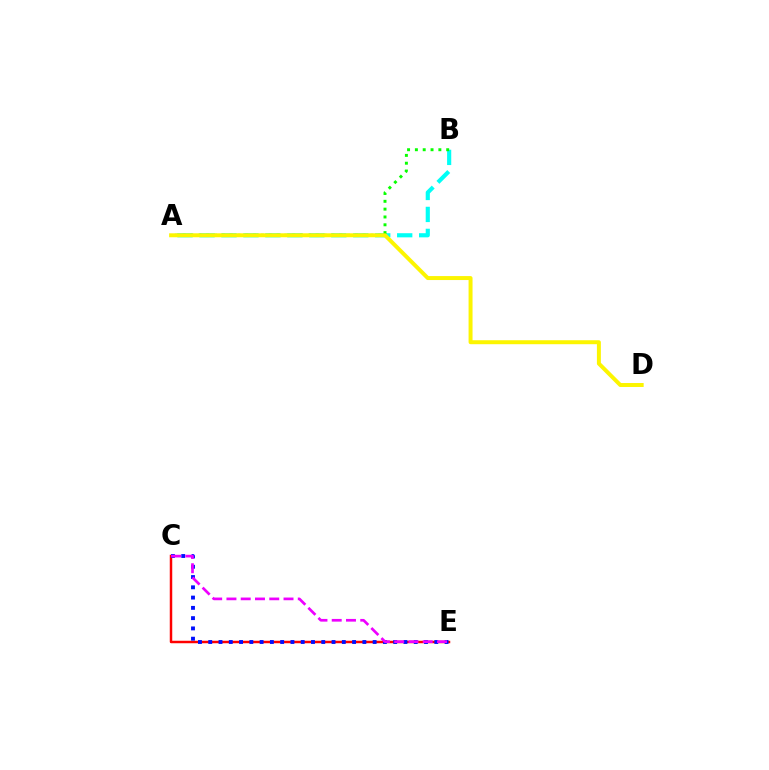{('A', 'B'): [{'color': '#00fff6', 'line_style': 'dashed', 'thickness': 2.98}, {'color': '#08ff00', 'line_style': 'dotted', 'thickness': 2.13}], ('C', 'E'): [{'color': '#ff0000', 'line_style': 'solid', 'thickness': 1.78}, {'color': '#0010ff', 'line_style': 'dotted', 'thickness': 2.79}, {'color': '#ee00ff', 'line_style': 'dashed', 'thickness': 1.94}], ('A', 'D'): [{'color': '#fcf500', 'line_style': 'solid', 'thickness': 2.85}]}